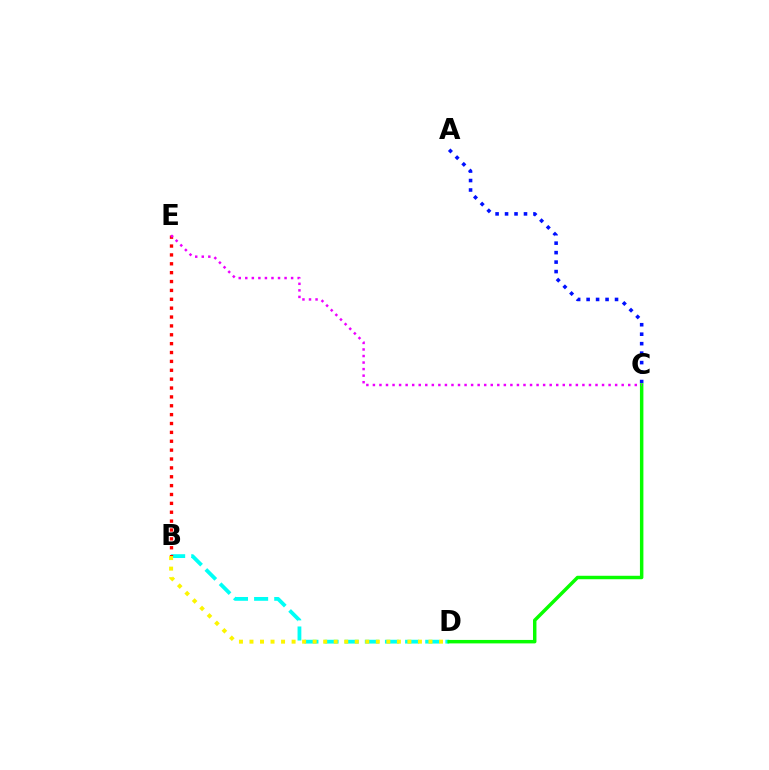{('B', 'D'): [{'color': '#00fff6', 'line_style': 'dashed', 'thickness': 2.74}, {'color': '#fcf500', 'line_style': 'dotted', 'thickness': 2.86}], ('A', 'C'): [{'color': '#0010ff', 'line_style': 'dotted', 'thickness': 2.57}], ('C', 'D'): [{'color': '#08ff00', 'line_style': 'solid', 'thickness': 2.49}], ('B', 'E'): [{'color': '#ff0000', 'line_style': 'dotted', 'thickness': 2.41}], ('C', 'E'): [{'color': '#ee00ff', 'line_style': 'dotted', 'thickness': 1.78}]}